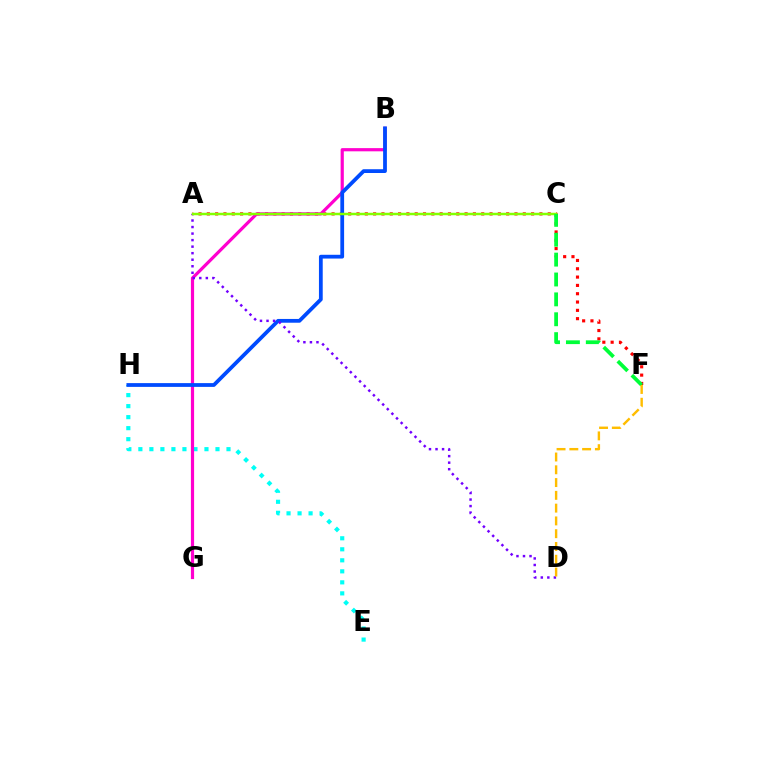{('E', 'H'): [{'color': '#00fff6', 'line_style': 'dotted', 'thickness': 2.99}], ('A', 'F'): [{'color': '#ff0000', 'line_style': 'dotted', 'thickness': 2.26}], ('B', 'G'): [{'color': '#ff00cf', 'line_style': 'solid', 'thickness': 2.3}], ('B', 'H'): [{'color': '#004bff', 'line_style': 'solid', 'thickness': 2.72}], ('A', 'D'): [{'color': '#7200ff', 'line_style': 'dotted', 'thickness': 1.78}], ('A', 'C'): [{'color': '#84ff00', 'line_style': 'solid', 'thickness': 1.79}], ('C', 'F'): [{'color': '#00ff39', 'line_style': 'dashed', 'thickness': 2.7}], ('D', 'F'): [{'color': '#ffbd00', 'line_style': 'dashed', 'thickness': 1.74}]}